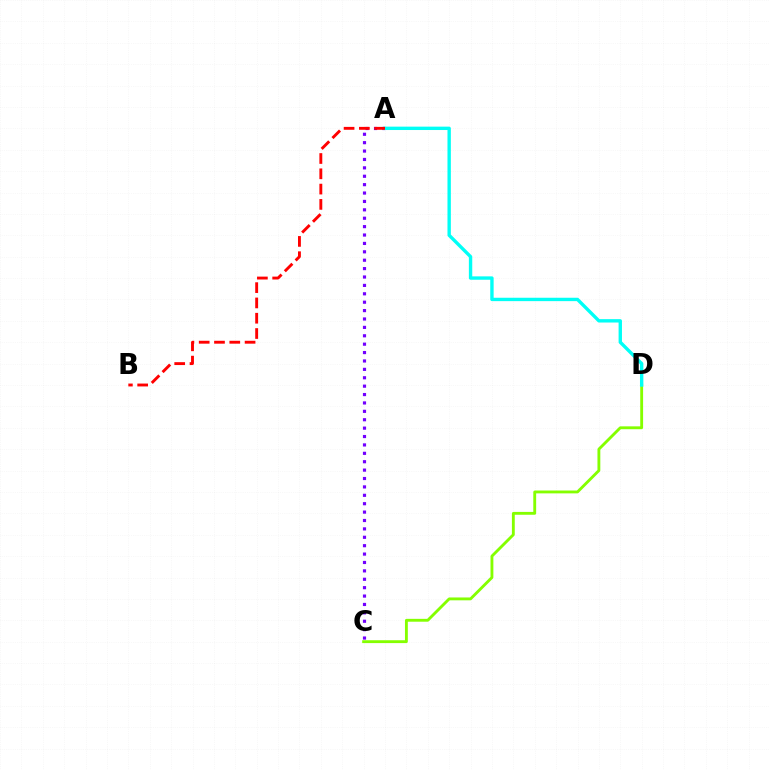{('C', 'D'): [{'color': '#84ff00', 'line_style': 'solid', 'thickness': 2.06}], ('A', 'C'): [{'color': '#7200ff', 'line_style': 'dotted', 'thickness': 2.28}], ('A', 'D'): [{'color': '#00fff6', 'line_style': 'solid', 'thickness': 2.43}], ('A', 'B'): [{'color': '#ff0000', 'line_style': 'dashed', 'thickness': 2.08}]}